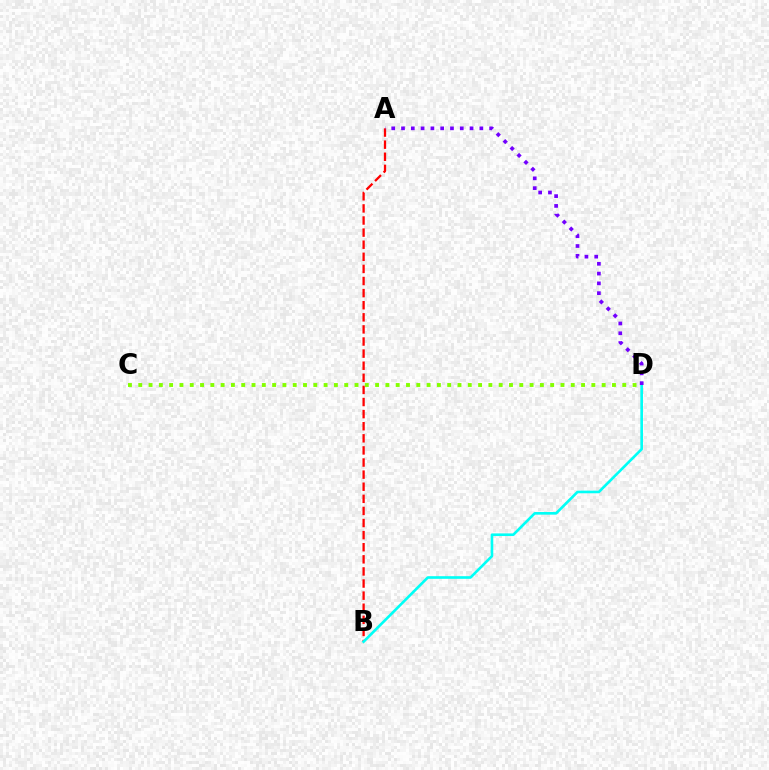{('A', 'B'): [{'color': '#ff0000', 'line_style': 'dashed', 'thickness': 1.64}], ('B', 'D'): [{'color': '#00fff6', 'line_style': 'solid', 'thickness': 1.9}], ('C', 'D'): [{'color': '#84ff00', 'line_style': 'dotted', 'thickness': 2.8}], ('A', 'D'): [{'color': '#7200ff', 'line_style': 'dotted', 'thickness': 2.66}]}